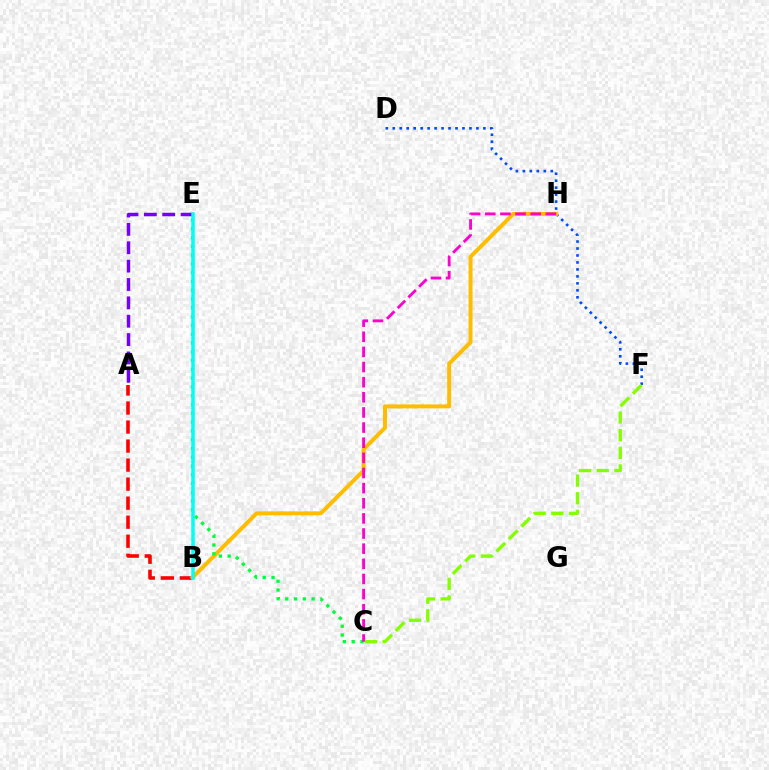{('D', 'F'): [{'color': '#004bff', 'line_style': 'dotted', 'thickness': 1.89}], ('A', 'B'): [{'color': '#ff0000', 'line_style': 'dashed', 'thickness': 2.58}], ('A', 'E'): [{'color': '#7200ff', 'line_style': 'dashed', 'thickness': 2.5}], ('B', 'H'): [{'color': '#ffbd00', 'line_style': 'solid', 'thickness': 2.85}], ('C', 'E'): [{'color': '#00ff39', 'line_style': 'dotted', 'thickness': 2.39}], ('C', 'F'): [{'color': '#84ff00', 'line_style': 'dashed', 'thickness': 2.4}], ('C', 'H'): [{'color': '#ff00cf', 'line_style': 'dashed', 'thickness': 2.06}], ('B', 'E'): [{'color': '#00fff6', 'line_style': 'solid', 'thickness': 2.53}]}